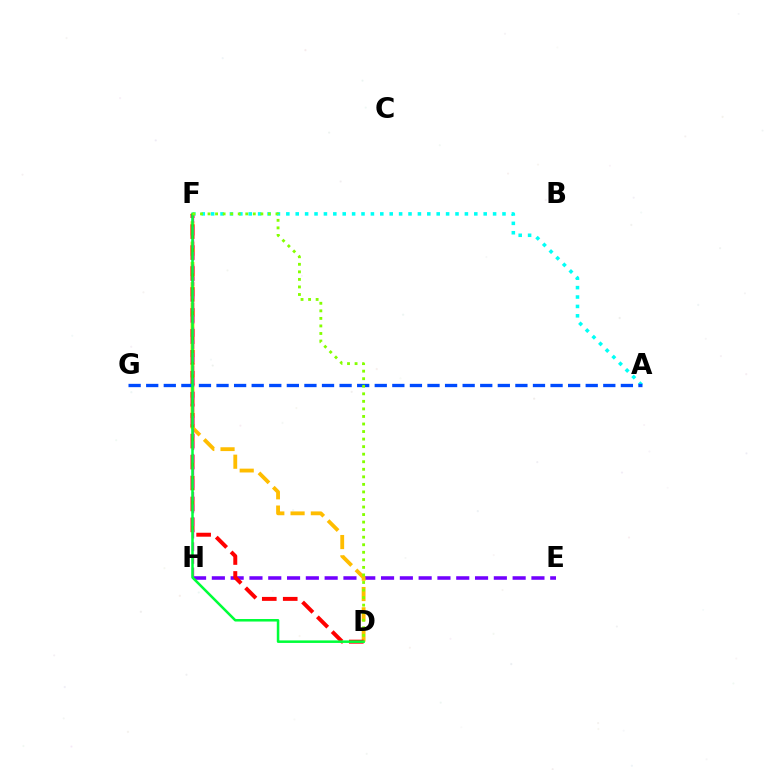{('E', 'H'): [{'color': '#7200ff', 'line_style': 'dashed', 'thickness': 2.55}], ('D', 'F'): [{'color': '#ffbd00', 'line_style': 'dashed', 'thickness': 2.75}, {'color': '#ff0000', 'line_style': 'dashed', 'thickness': 2.85}, {'color': '#00ff39', 'line_style': 'solid', 'thickness': 1.82}, {'color': '#84ff00', 'line_style': 'dotted', 'thickness': 2.05}], ('A', 'F'): [{'color': '#00fff6', 'line_style': 'dotted', 'thickness': 2.55}], ('F', 'H'): [{'color': '#ff00cf', 'line_style': 'dashed', 'thickness': 1.72}], ('A', 'G'): [{'color': '#004bff', 'line_style': 'dashed', 'thickness': 2.39}]}